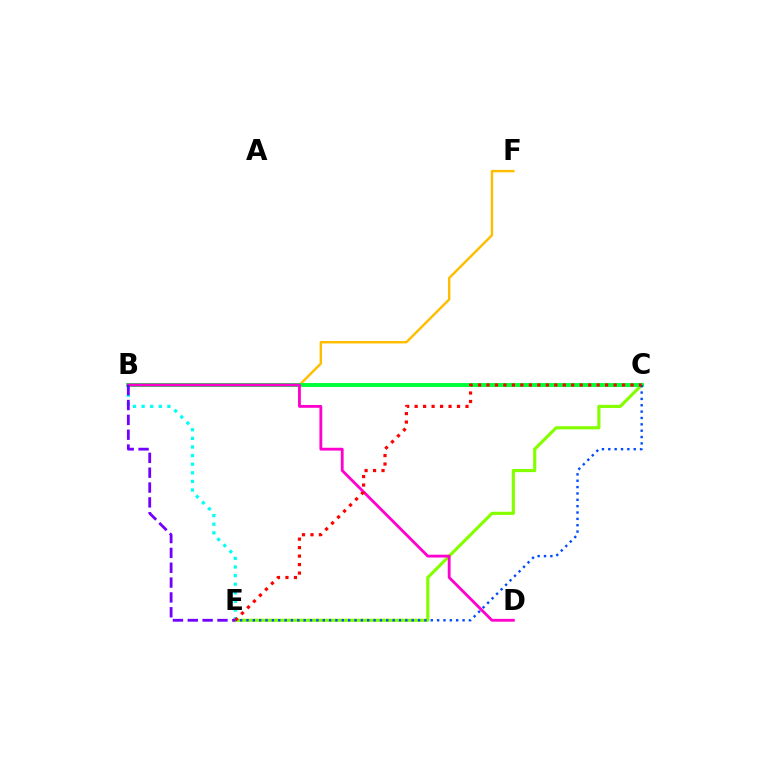{('C', 'E'): [{'color': '#84ff00', 'line_style': 'solid', 'thickness': 2.27}, {'color': '#004bff', 'line_style': 'dotted', 'thickness': 1.73}, {'color': '#ff0000', 'line_style': 'dotted', 'thickness': 2.3}], ('B', 'F'): [{'color': '#ffbd00', 'line_style': 'solid', 'thickness': 1.74}], ('B', 'C'): [{'color': '#00ff39', 'line_style': 'solid', 'thickness': 2.82}], ('B', 'E'): [{'color': '#00fff6', 'line_style': 'dotted', 'thickness': 2.34}, {'color': '#7200ff', 'line_style': 'dashed', 'thickness': 2.02}], ('B', 'D'): [{'color': '#ff00cf', 'line_style': 'solid', 'thickness': 2.03}]}